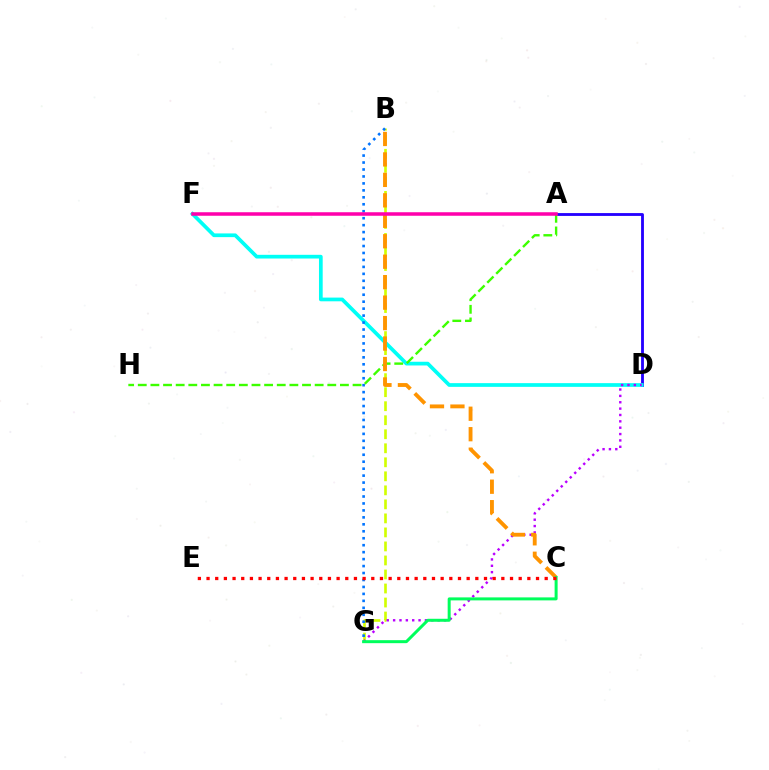{('A', 'D'): [{'color': '#2500ff', 'line_style': 'solid', 'thickness': 2.04}], ('D', 'F'): [{'color': '#00fff6', 'line_style': 'solid', 'thickness': 2.67}], ('B', 'G'): [{'color': '#d1ff00', 'line_style': 'dashed', 'thickness': 1.9}, {'color': '#0074ff', 'line_style': 'dotted', 'thickness': 1.89}], ('D', 'G'): [{'color': '#b900ff', 'line_style': 'dotted', 'thickness': 1.73}], ('A', 'H'): [{'color': '#3dff00', 'line_style': 'dashed', 'thickness': 1.72}], ('B', 'C'): [{'color': '#ff9400', 'line_style': 'dashed', 'thickness': 2.78}], ('C', 'G'): [{'color': '#00ff5c', 'line_style': 'solid', 'thickness': 2.16}], ('A', 'F'): [{'color': '#ff00ac', 'line_style': 'solid', 'thickness': 2.54}], ('C', 'E'): [{'color': '#ff0000', 'line_style': 'dotted', 'thickness': 2.36}]}